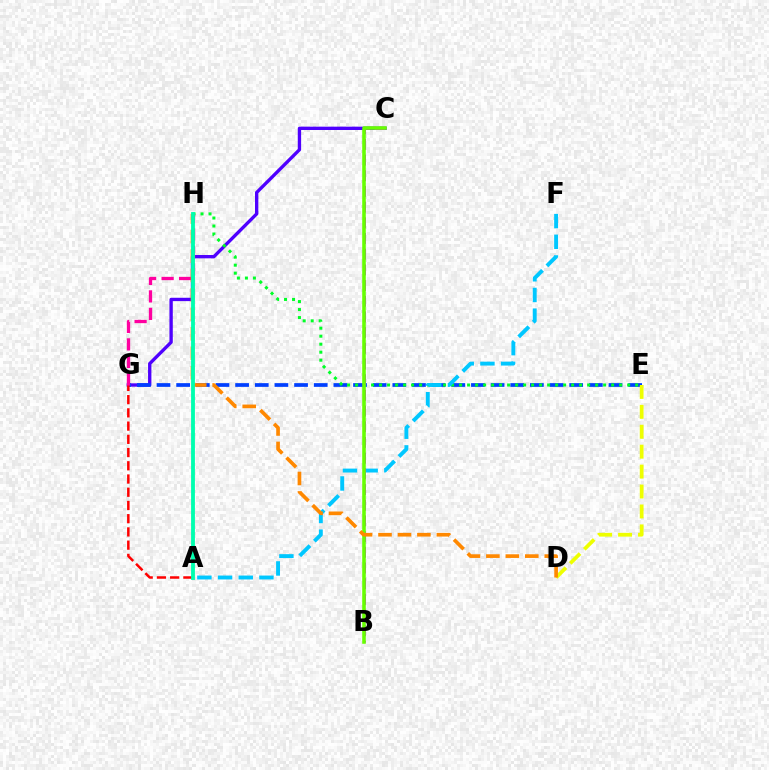{('C', 'G'): [{'color': '#4f00ff', 'line_style': 'solid', 'thickness': 2.41}], ('E', 'G'): [{'color': '#003fff', 'line_style': 'dashed', 'thickness': 2.67}], ('A', 'G'): [{'color': '#ff0000', 'line_style': 'dashed', 'thickness': 1.8}], ('D', 'E'): [{'color': '#eeff00', 'line_style': 'dashed', 'thickness': 2.71}], ('E', 'H'): [{'color': '#00ff27', 'line_style': 'dotted', 'thickness': 2.17}], ('G', 'H'): [{'color': '#ff00a0', 'line_style': 'dashed', 'thickness': 2.38}], ('A', 'F'): [{'color': '#00c7ff', 'line_style': 'dashed', 'thickness': 2.81}], ('B', 'C'): [{'color': '#d600ff', 'line_style': 'dashed', 'thickness': 2.13}, {'color': '#66ff00', 'line_style': 'solid', 'thickness': 2.57}], ('D', 'H'): [{'color': '#ff8800', 'line_style': 'dashed', 'thickness': 2.64}], ('A', 'H'): [{'color': '#00ffaf', 'line_style': 'solid', 'thickness': 2.76}]}